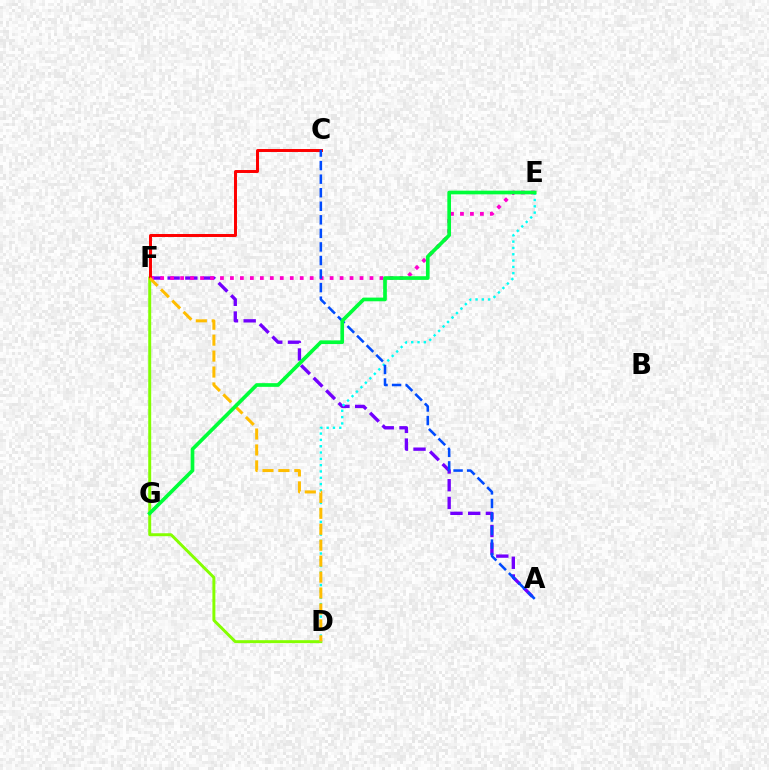{('D', 'F'): [{'color': '#84ff00', 'line_style': 'solid', 'thickness': 2.13}, {'color': '#ffbd00', 'line_style': 'dashed', 'thickness': 2.17}], ('A', 'F'): [{'color': '#7200ff', 'line_style': 'dashed', 'thickness': 2.41}], ('E', 'F'): [{'color': '#ff00cf', 'line_style': 'dotted', 'thickness': 2.71}], ('D', 'E'): [{'color': '#00fff6', 'line_style': 'dotted', 'thickness': 1.71}], ('C', 'F'): [{'color': '#ff0000', 'line_style': 'solid', 'thickness': 2.14}], ('A', 'C'): [{'color': '#004bff', 'line_style': 'dashed', 'thickness': 1.84}], ('E', 'G'): [{'color': '#00ff39', 'line_style': 'solid', 'thickness': 2.65}]}